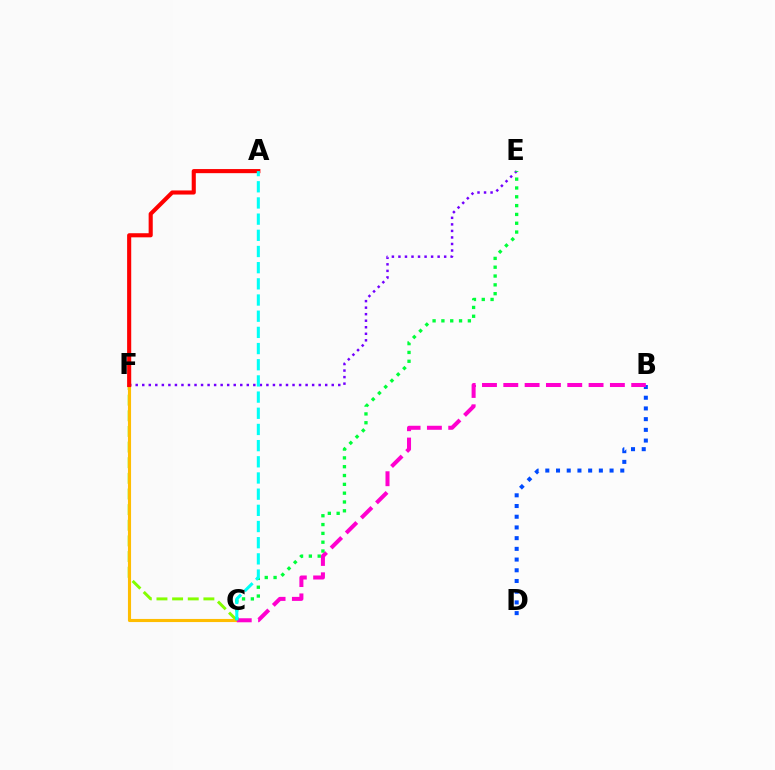{('C', 'F'): [{'color': '#84ff00', 'line_style': 'dashed', 'thickness': 2.12}, {'color': '#ffbd00', 'line_style': 'solid', 'thickness': 2.24}], ('E', 'F'): [{'color': '#7200ff', 'line_style': 'dotted', 'thickness': 1.78}], ('B', 'D'): [{'color': '#004bff', 'line_style': 'dotted', 'thickness': 2.91}], ('A', 'F'): [{'color': '#ff0000', 'line_style': 'solid', 'thickness': 2.96}], ('B', 'C'): [{'color': '#ff00cf', 'line_style': 'dashed', 'thickness': 2.9}], ('C', 'E'): [{'color': '#00ff39', 'line_style': 'dotted', 'thickness': 2.4}], ('A', 'C'): [{'color': '#00fff6', 'line_style': 'dashed', 'thickness': 2.2}]}